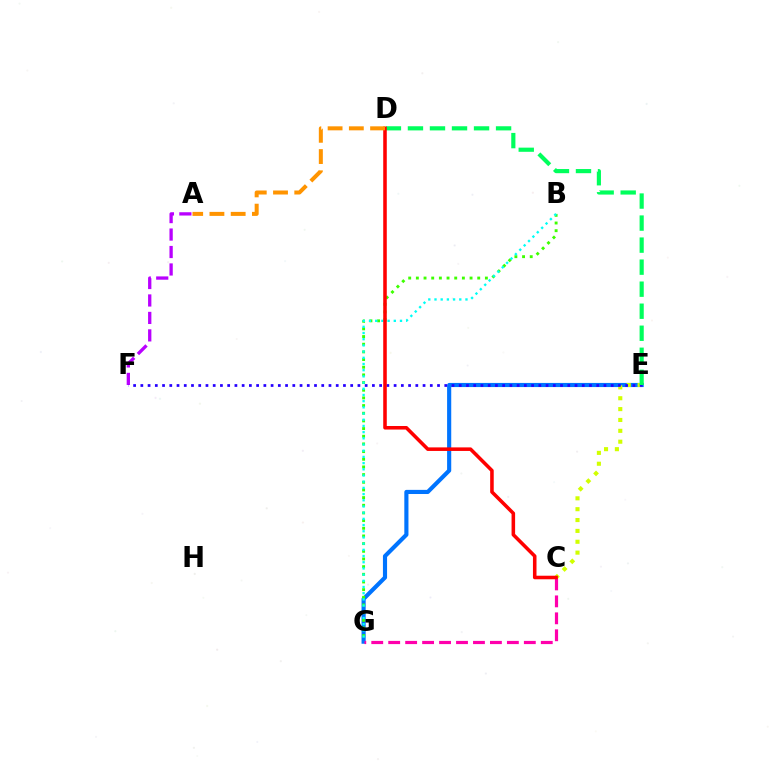{('A', 'F'): [{'color': '#b900ff', 'line_style': 'dashed', 'thickness': 2.37}], ('E', 'G'): [{'color': '#0074ff', 'line_style': 'solid', 'thickness': 2.98}], ('B', 'G'): [{'color': '#3dff00', 'line_style': 'dotted', 'thickness': 2.08}, {'color': '#00fff6', 'line_style': 'dotted', 'thickness': 1.68}], ('C', 'G'): [{'color': '#ff00ac', 'line_style': 'dashed', 'thickness': 2.3}], ('C', 'E'): [{'color': '#d1ff00', 'line_style': 'dotted', 'thickness': 2.95}], ('E', 'F'): [{'color': '#2500ff', 'line_style': 'dotted', 'thickness': 1.97}], ('D', 'E'): [{'color': '#00ff5c', 'line_style': 'dashed', 'thickness': 2.99}], ('C', 'D'): [{'color': '#ff0000', 'line_style': 'solid', 'thickness': 2.56}], ('A', 'D'): [{'color': '#ff9400', 'line_style': 'dashed', 'thickness': 2.89}]}